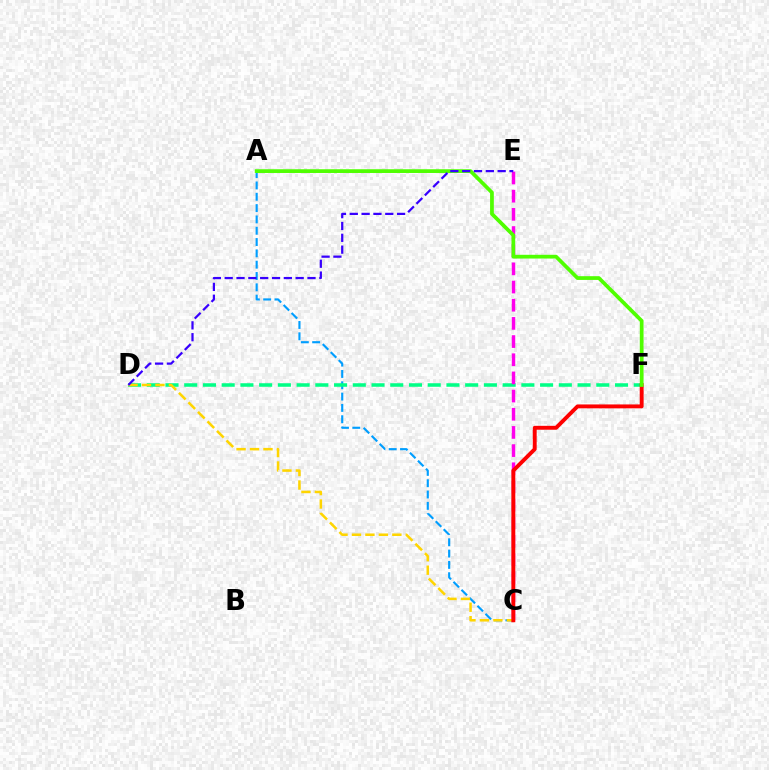{('A', 'C'): [{'color': '#009eff', 'line_style': 'dashed', 'thickness': 1.54}], ('D', 'F'): [{'color': '#00ff86', 'line_style': 'dashed', 'thickness': 2.54}], ('C', 'E'): [{'color': '#ff00ed', 'line_style': 'dashed', 'thickness': 2.47}], ('C', 'D'): [{'color': '#ffd500', 'line_style': 'dashed', 'thickness': 1.83}], ('C', 'F'): [{'color': '#ff0000', 'line_style': 'solid', 'thickness': 2.81}], ('A', 'F'): [{'color': '#4fff00', 'line_style': 'solid', 'thickness': 2.69}], ('D', 'E'): [{'color': '#3700ff', 'line_style': 'dashed', 'thickness': 1.61}]}